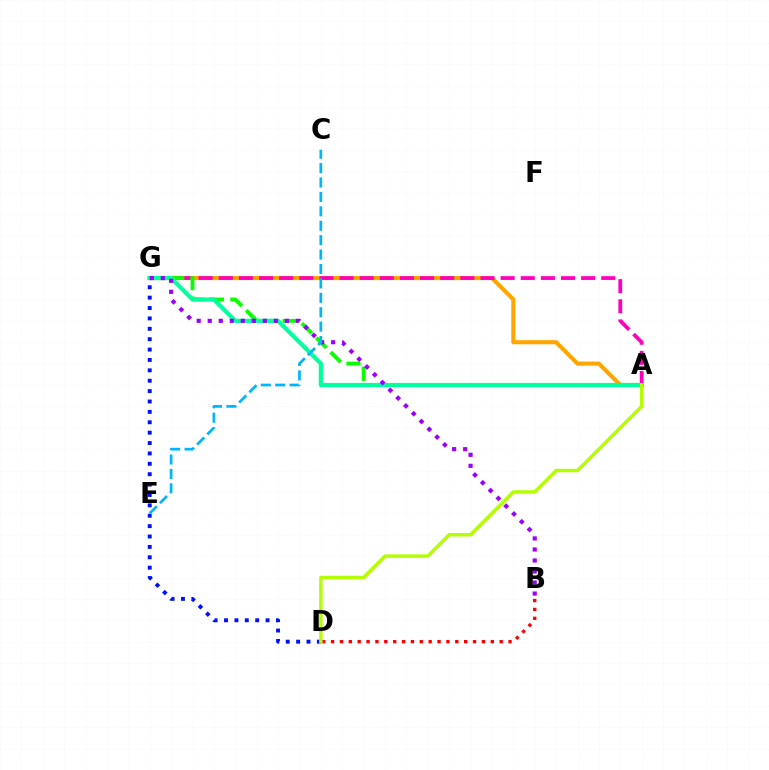{('A', 'G'): [{'color': '#ffa500', 'line_style': 'solid', 'thickness': 2.95}, {'color': '#ff00bd', 'line_style': 'dashed', 'thickness': 2.73}, {'color': '#08ff00', 'line_style': 'dashed', 'thickness': 2.77}, {'color': '#00ff9d', 'line_style': 'solid', 'thickness': 2.99}], ('D', 'G'): [{'color': '#0010ff', 'line_style': 'dotted', 'thickness': 2.82}], ('B', 'D'): [{'color': '#ff0000', 'line_style': 'dotted', 'thickness': 2.41}], ('A', 'D'): [{'color': '#b3ff00', 'line_style': 'solid', 'thickness': 2.49}], ('B', 'G'): [{'color': '#9b00ff', 'line_style': 'dotted', 'thickness': 2.99}], ('C', 'E'): [{'color': '#00b5ff', 'line_style': 'dashed', 'thickness': 1.96}]}